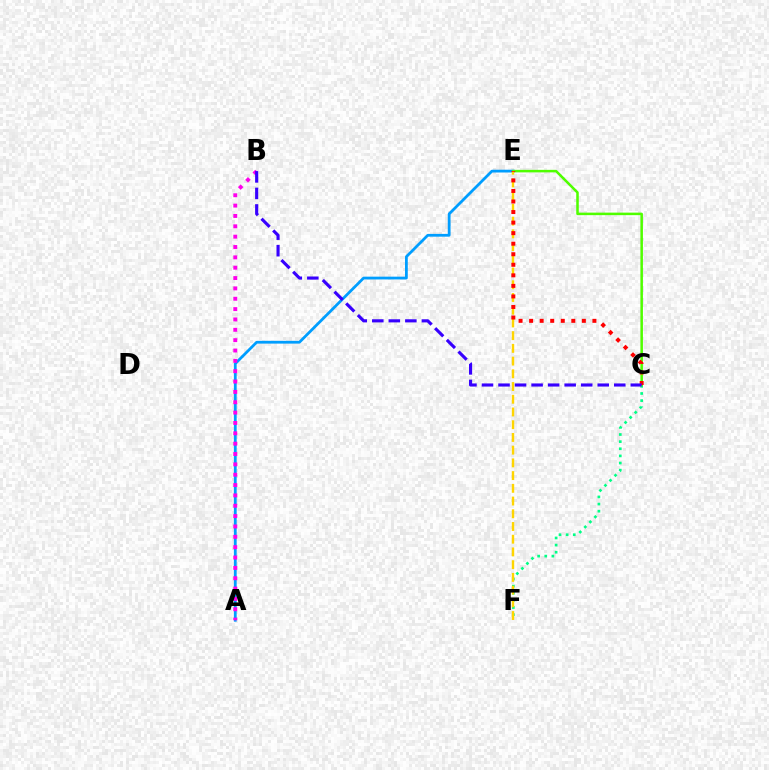{('C', 'F'): [{'color': '#00ff86', 'line_style': 'dotted', 'thickness': 1.94}], ('A', 'E'): [{'color': '#009eff', 'line_style': 'solid', 'thickness': 2.0}], ('C', 'E'): [{'color': '#4fff00', 'line_style': 'solid', 'thickness': 1.82}, {'color': '#ff0000', 'line_style': 'dotted', 'thickness': 2.87}], ('E', 'F'): [{'color': '#ffd500', 'line_style': 'dashed', 'thickness': 1.73}], ('A', 'B'): [{'color': '#ff00ed', 'line_style': 'dotted', 'thickness': 2.81}], ('B', 'C'): [{'color': '#3700ff', 'line_style': 'dashed', 'thickness': 2.25}]}